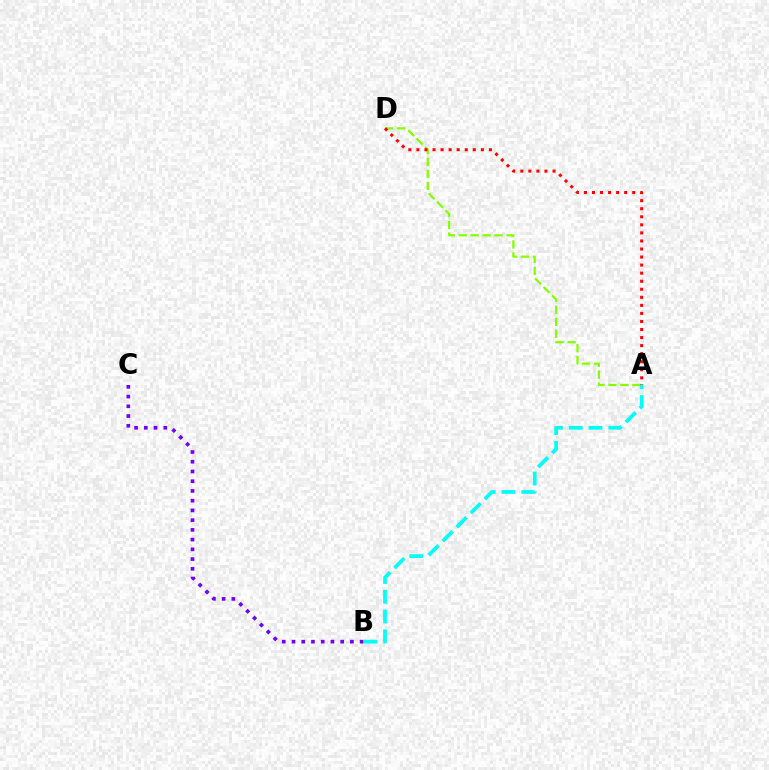{('A', 'D'): [{'color': '#84ff00', 'line_style': 'dashed', 'thickness': 1.62}, {'color': '#ff0000', 'line_style': 'dotted', 'thickness': 2.19}], ('B', 'C'): [{'color': '#7200ff', 'line_style': 'dotted', 'thickness': 2.64}], ('A', 'B'): [{'color': '#00fff6', 'line_style': 'dashed', 'thickness': 2.69}]}